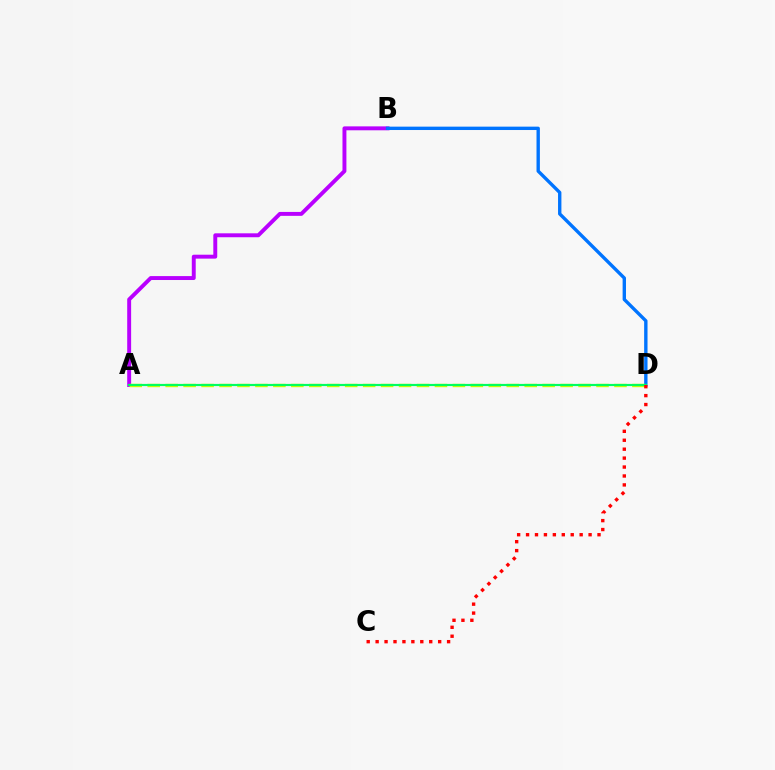{('A', 'B'): [{'color': '#b900ff', 'line_style': 'solid', 'thickness': 2.82}], ('B', 'D'): [{'color': '#0074ff', 'line_style': 'solid', 'thickness': 2.43}], ('A', 'D'): [{'color': '#d1ff00', 'line_style': 'dashed', 'thickness': 2.44}, {'color': '#00ff5c', 'line_style': 'solid', 'thickness': 1.57}], ('C', 'D'): [{'color': '#ff0000', 'line_style': 'dotted', 'thickness': 2.43}]}